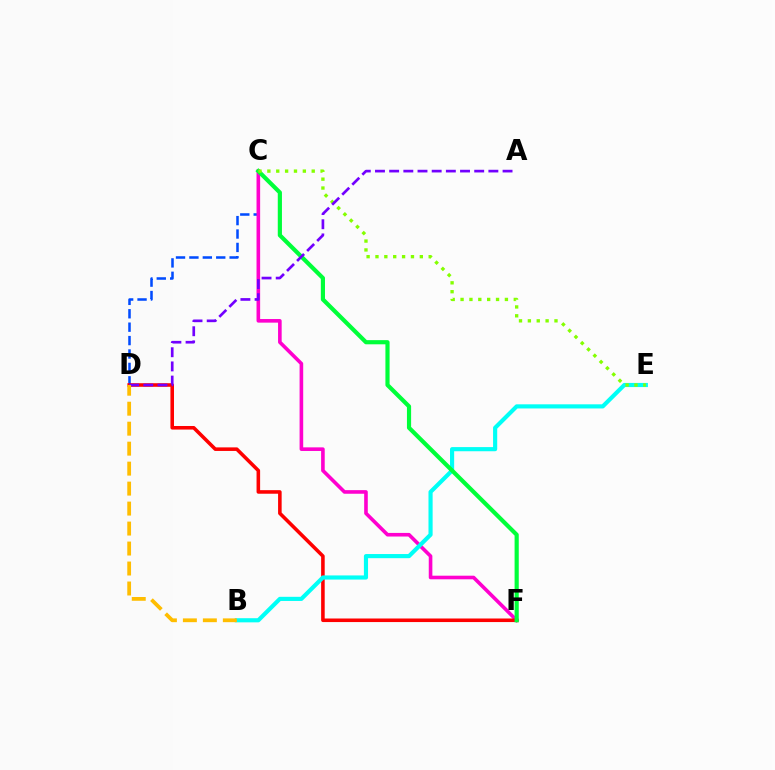{('C', 'D'): [{'color': '#004bff', 'line_style': 'dashed', 'thickness': 1.82}], ('C', 'F'): [{'color': '#ff00cf', 'line_style': 'solid', 'thickness': 2.6}, {'color': '#00ff39', 'line_style': 'solid', 'thickness': 3.0}], ('D', 'F'): [{'color': '#ff0000', 'line_style': 'solid', 'thickness': 2.57}], ('B', 'E'): [{'color': '#00fff6', 'line_style': 'solid', 'thickness': 2.98}], ('C', 'E'): [{'color': '#84ff00', 'line_style': 'dotted', 'thickness': 2.41}], ('A', 'D'): [{'color': '#7200ff', 'line_style': 'dashed', 'thickness': 1.93}], ('B', 'D'): [{'color': '#ffbd00', 'line_style': 'dashed', 'thickness': 2.71}]}